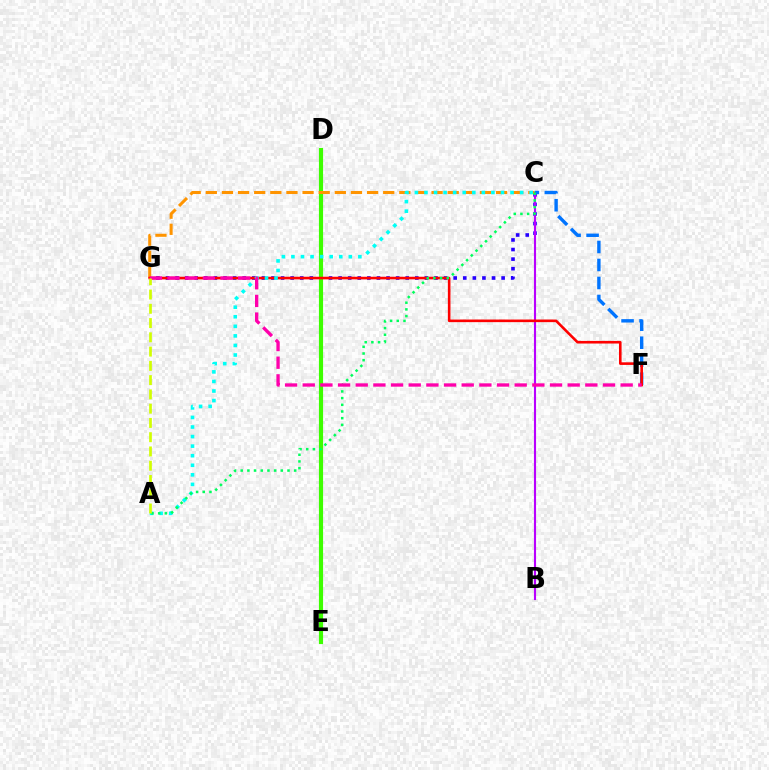{('C', 'G'): [{'color': '#2500ff', 'line_style': 'dotted', 'thickness': 2.61}, {'color': '#ff9400', 'line_style': 'dashed', 'thickness': 2.19}], ('D', 'E'): [{'color': '#3dff00', 'line_style': 'solid', 'thickness': 2.99}], ('B', 'C'): [{'color': '#b900ff', 'line_style': 'solid', 'thickness': 1.53}], ('C', 'F'): [{'color': '#0074ff', 'line_style': 'dashed', 'thickness': 2.45}], ('F', 'G'): [{'color': '#ff0000', 'line_style': 'solid', 'thickness': 1.88}, {'color': '#ff00ac', 'line_style': 'dashed', 'thickness': 2.4}], ('A', 'C'): [{'color': '#00fff6', 'line_style': 'dotted', 'thickness': 2.6}, {'color': '#00ff5c', 'line_style': 'dotted', 'thickness': 1.82}], ('A', 'G'): [{'color': '#d1ff00', 'line_style': 'dashed', 'thickness': 1.94}]}